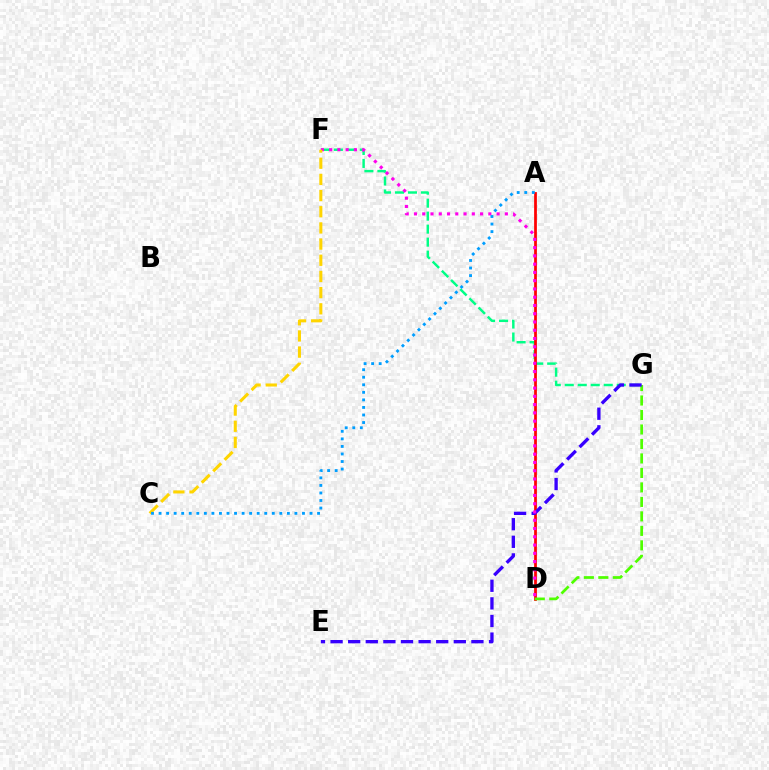{('F', 'G'): [{'color': '#00ff86', 'line_style': 'dashed', 'thickness': 1.76}], ('A', 'D'): [{'color': '#ff0000', 'line_style': 'solid', 'thickness': 1.98}], ('D', 'G'): [{'color': '#4fff00', 'line_style': 'dashed', 'thickness': 1.97}], ('E', 'G'): [{'color': '#3700ff', 'line_style': 'dashed', 'thickness': 2.39}], ('D', 'F'): [{'color': '#ff00ed', 'line_style': 'dotted', 'thickness': 2.24}], ('C', 'F'): [{'color': '#ffd500', 'line_style': 'dashed', 'thickness': 2.2}], ('A', 'C'): [{'color': '#009eff', 'line_style': 'dotted', 'thickness': 2.05}]}